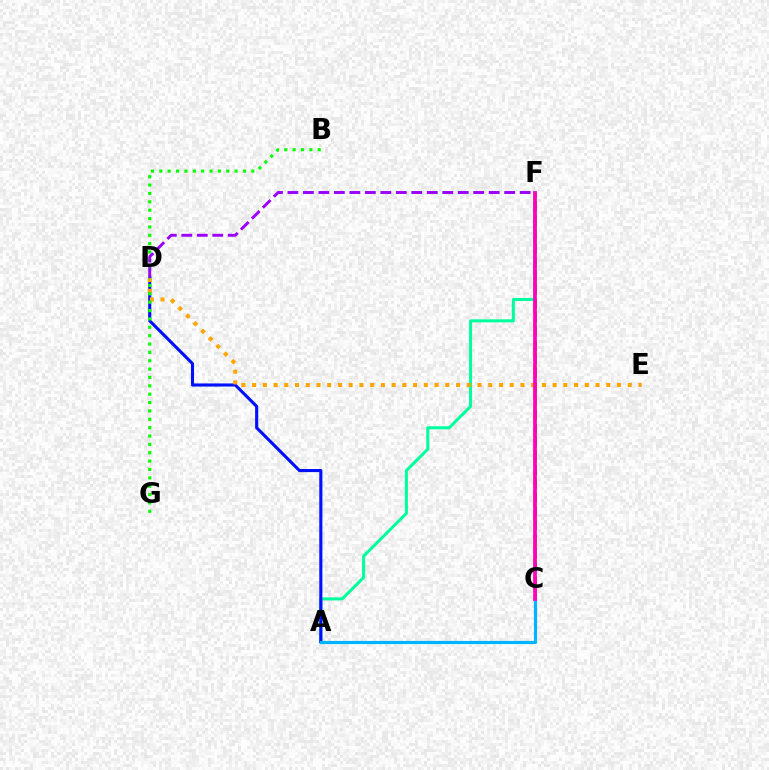{('C', 'F'): [{'color': '#b3ff00', 'line_style': 'dashed', 'thickness': 2.9}, {'color': '#ff0000', 'line_style': 'dashed', 'thickness': 1.88}, {'color': '#ff00bd', 'line_style': 'solid', 'thickness': 2.67}], ('A', 'F'): [{'color': '#00ff9d', 'line_style': 'solid', 'thickness': 2.18}], ('A', 'D'): [{'color': '#0010ff', 'line_style': 'solid', 'thickness': 2.23}], ('D', 'E'): [{'color': '#ffa500', 'line_style': 'dotted', 'thickness': 2.92}], ('A', 'C'): [{'color': '#00b5ff', 'line_style': 'solid', 'thickness': 2.27}], ('B', 'G'): [{'color': '#08ff00', 'line_style': 'dotted', 'thickness': 2.27}], ('D', 'F'): [{'color': '#9b00ff', 'line_style': 'dashed', 'thickness': 2.1}]}